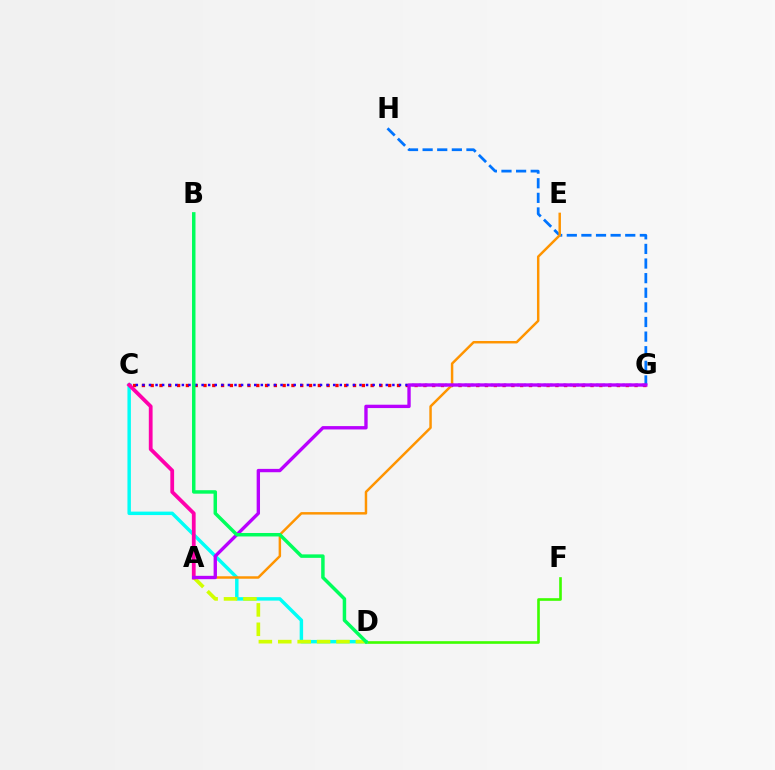{('G', 'H'): [{'color': '#0074ff', 'line_style': 'dashed', 'thickness': 1.99}], ('C', 'G'): [{'color': '#ff0000', 'line_style': 'dotted', 'thickness': 2.39}, {'color': '#2500ff', 'line_style': 'dotted', 'thickness': 1.79}], ('D', 'F'): [{'color': '#3dff00', 'line_style': 'solid', 'thickness': 1.89}], ('C', 'D'): [{'color': '#00fff6', 'line_style': 'solid', 'thickness': 2.48}], ('A', 'E'): [{'color': '#ff9400', 'line_style': 'solid', 'thickness': 1.78}], ('A', 'D'): [{'color': '#d1ff00', 'line_style': 'dashed', 'thickness': 2.64}], ('A', 'C'): [{'color': '#ff00ac', 'line_style': 'solid', 'thickness': 2.72}], ('A', 'G'): [{'color': '#b900ff', 'line_style': 'solid', 'thickness': 2.42}], ('B', 'D'): [{'color': '#00ff5c', 'line_style': 'solid', 'thickness': 2.5}]}